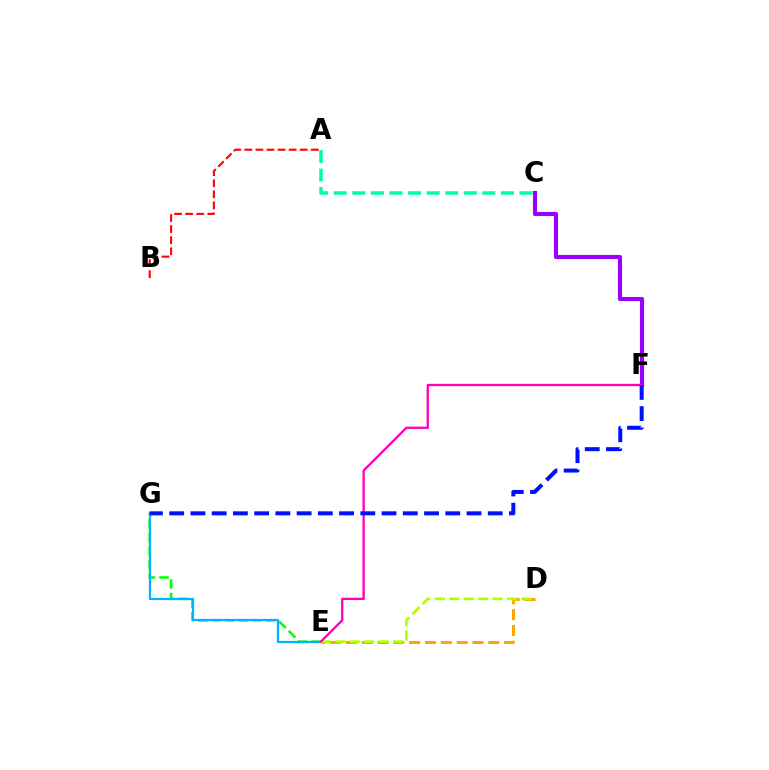{('C', 'F'): [{'color': '#9b00ff', 'line_style': 'solid', 'thickness': 2.95}], ('E', 'G'): [{'color': '#08ff00', 'line_style': 'dashed', 'thickness': 1.85}, {'color': '#00b5ff', 'line_style': 'solid', 'thickness': 1.61}], ('D', 'E'): [{'color': '#ffa500', 'line_style': 'dashed', 'thickness': 2.15}, {'color': '#b3ff00', 'line_style': 'dashed', 'thickness': 1.96}], ('E', 'F'): [{'color': '#ff00bd', 'line_style': 'solid', 'thickness': 1.67}], ('A', 'B'): [{'color': '#ff0000', 'line_style': 'dashed', 'thickness': 1.51}], ('A', 'C'): [{'color': '#00ff9d', 'line_style': 'dashed', 'thickness': 2.52}], ('F', 'G'): [{'color': '#0010ff', 'line_style': 'dashed', 'thickness': 2.88}]}